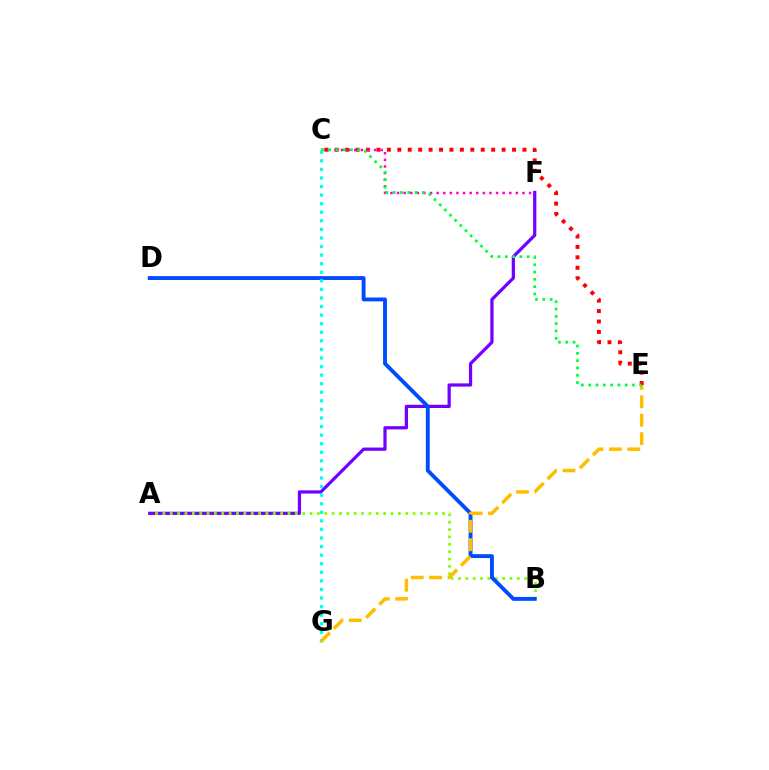{('A', 'F'): [{'color': '#7200ff', 'line_style': 'solid', 'thickness': 2.33}], ('A', 'B'): [{'color': '#84ff00', 'line_style': 'dotted', 'thickness': 2.0}], ('B', 'D'): [{'color': '#004bff', 'line_style': 'solid', 'thickness': 2.79}], ('C', 'E'): [{'color': '#ff0000', 'line_style': 'dotted', 'thickness': 2.83}, {'color': '#00ff39', 'line_style': 'dotted', 'thickness': 1.98}], ('C', 'F'): [{'color': '#ff00cf', 'line_style': 'dotted', 'thickness': 1.79}], ('C', 'G'): [{'color': '#00fff6', 'line_style': 'dotted', 'thickness': 2.33}], ('E', 'G'): [{'color': '#ffbd00', 'line_style': 'dashed', 'thickness': 2.5}]}